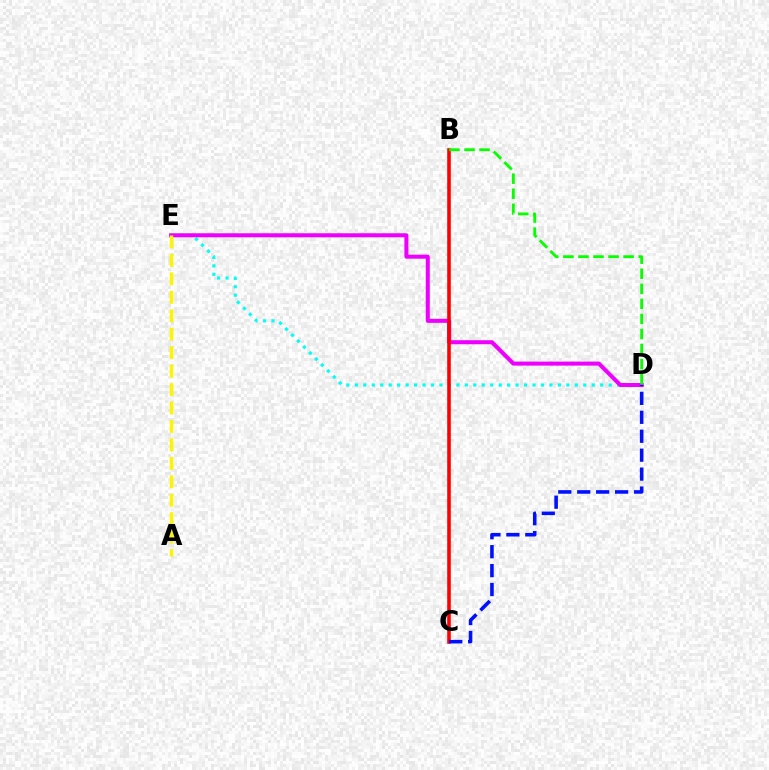{('D', 'E'): [{'color': '#00fff6', 'line_style': 'dotted', 'thickness': 2.3}, {'color': '#ee00ff', 'line_style': 'solid', 'thickness': 2.9}], ('B', 'C'): [{'color': '#ff0000', 'line_style': 'solid', 'thickness': 2.58}], ('A', 'E'): [{'color': '#fcf500', 'line_style': 'dashed', 'thickness': 2.51}], ('C', 'D'): [{'color': '#0010ff', 'line_style': 'dashed', 'thickness': 2.57}], ('B', 'D'): [{'color': '#08ff00', 'line_style': 'dashed', 'thickness': 2.05}]}